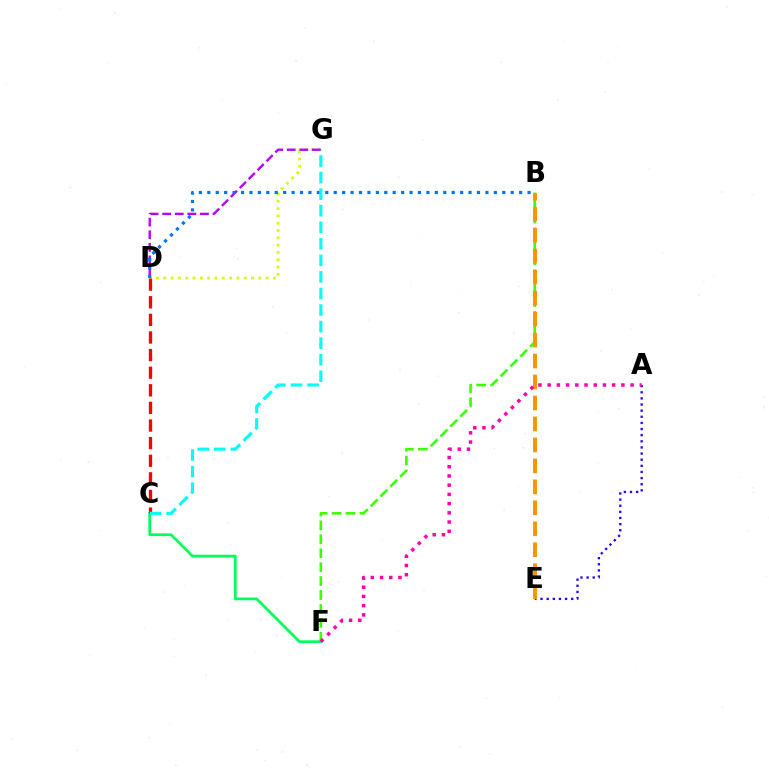{('B', 'F'): [{'color': '#3dff00', 'line_style': 'dashed', 'thickness': 1.89}], ('D', 'G'): [{'color': '#d1ff00', 'line_style': 'dotted', 'thickness': 1.99}, {'color': '#b900ff', 'line_style': 'dashed', 'thickness': 1.71}], ('B', 'D'): [{'color': '#0074ff', 'line_style': 'dotted', 'thickness': 2.29}], ('C', 'F'): [{'color': '#00ff5c', 'line_style': 'solid', 'thickness': 1.97}], ('C', 'D'): [{'color': '#ff0000', 'line_style': 'dashed', 'thickness': 2.39}], ('A', 'E'): [{'color': '#2500ff', 'line_style': 'dotted', 'thickness': 1.67}], ('C', 'G'): [{'color': '#00fff6', 'line_style': 'dashed', 'thickness': 2.25}], ('B', 'E'): [{'color': '#ff9400', 'line_style': 'dashed', 'thickness': 2.85}], ('A', 'F'): [{'color': '#ff00ac', 'line_style': 'dotted', 'thickness': 2.5}]}